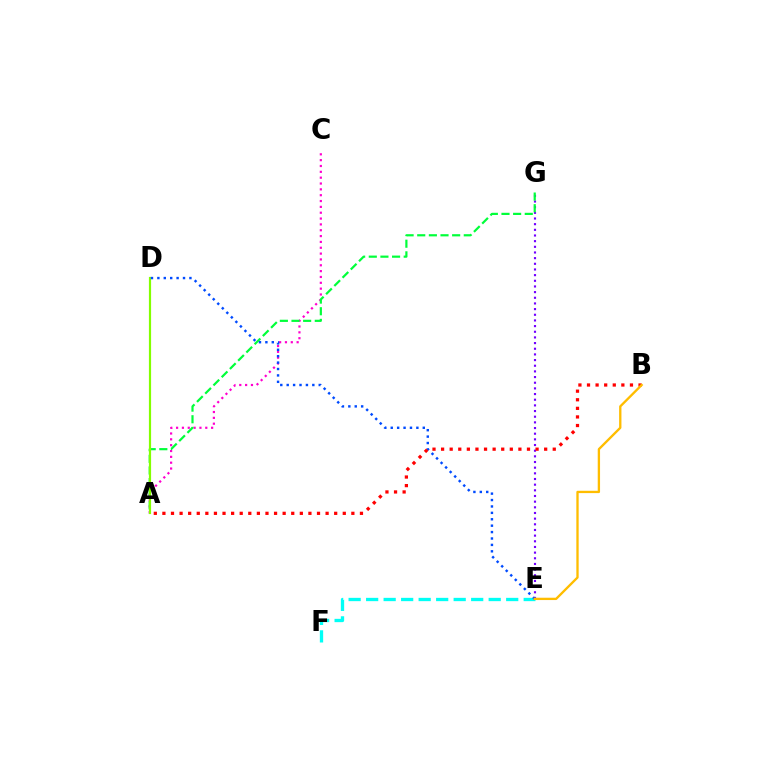{('E', 'G'): [{'color': '#7200ff', 'line_style': 'dotted', 'thickness': 1.54}], ('A', 'C'): [{'color': '#ff00cf', 'line_style': 'dotted', 'thickness': 1.59}], ('A', 'G'): [{'color': '#00ff39', 'line_style': 'dashed', 'thickness': 1.58}], ('A', 'D'): [{'color': '#84ff00', 'line_style': 'solid', 'thickness': 1.57}], ('E', 'F'): [{'color': '#00fff6', 'line_style': 'dashed', 'thickness': 2.38}], ('D', 'E'): [{'color': '#004bff', 'line_style': 'dotted', 'thickness': 1.74}], ('A', 'B'): [{'color': '#ff0000', 'line_style': 'dotted', 'thickness': 2.33}], ('B', 'E'): [{'color': '#ffbd00', 'line_style': 'solid', 'thickness': 1.67}]}